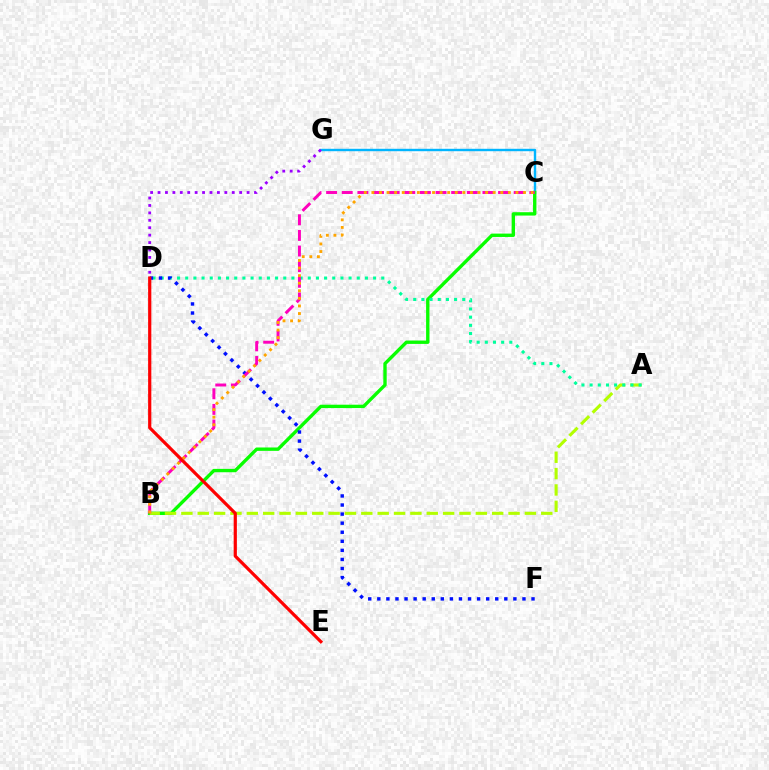{('C', 'G'): [{'color': '#00b5ff', 'line_style': 'solid', 'thickness': 1.73}], ('D', 'G'): [{'color': '#9b00ff', 'line_style': 'dotted', 'thickness': 2.02}], ('B', 'C'): [{'color': '#08ff00', 'line_style': 'solid', 'thickness': 2.42}, {'color': '#ff00bd', 'line_style': 'dashed', 'thickness': 2.12}, {'color': '#ffa500', 'line_style': 'dotted', 'thickness': 2.06}], ('A', 'B'): [{'color': '#b3ff00', 'line_style': 'dashed', 'thickness': 2.22}], ('A', 'D'): [{'color': '#00ff9d', 'line_style': 'dotted', 'thickness': 2.22}], ('D', 'F'): [{'color': '#0010ff', 'line_style': 'dotted', 'thickness': 2.46}], ('D', 'E'): [{'color': '#ff0000', 'line_style': 'solid', 'thickness': 2.3}]}